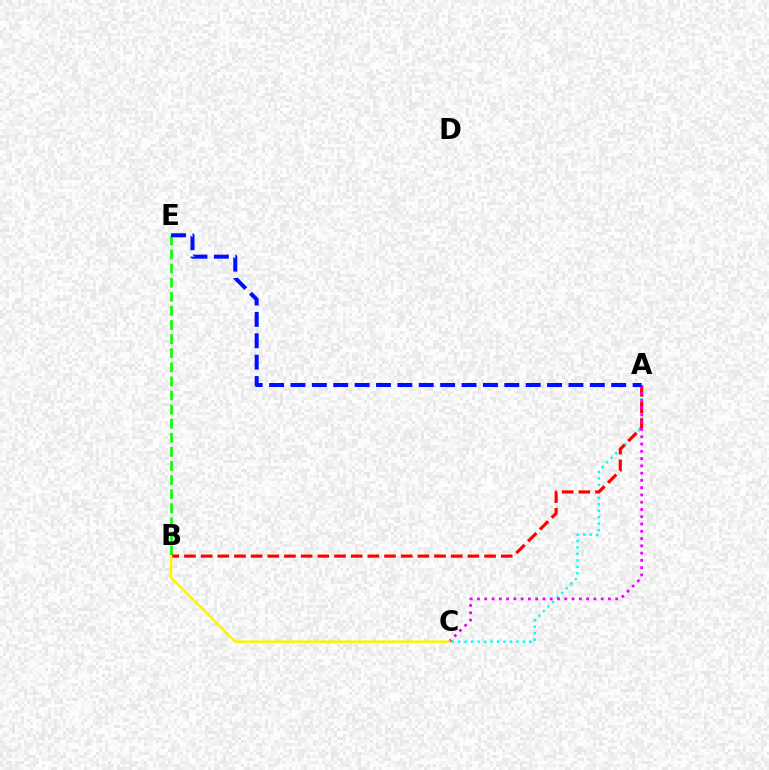{('B', 'E'): [{'color': '#08ff00', 'line_style': 'dashed', 'thickness': 1.92}], ('A', 'C'): [{'color': '#00fff6', 'line_style': 'dotted', 'thickness': 1.76}, {'color': '#ee00ff', 'line_style': 'dotted', 'thickness': 1.98}], ('A', 'B'): [{'color': '#ff0000', 'line_style': 'dashed', 'thickness': 2.27}], ('B', 'C'): [{'color': '#fcf500', 'line_style': 'solid', 'thickness': 1.77}], ('A', 'E'): [{'color': '#0010ff', 'line_style': 'dashed', 'thickness': 2.9}]}